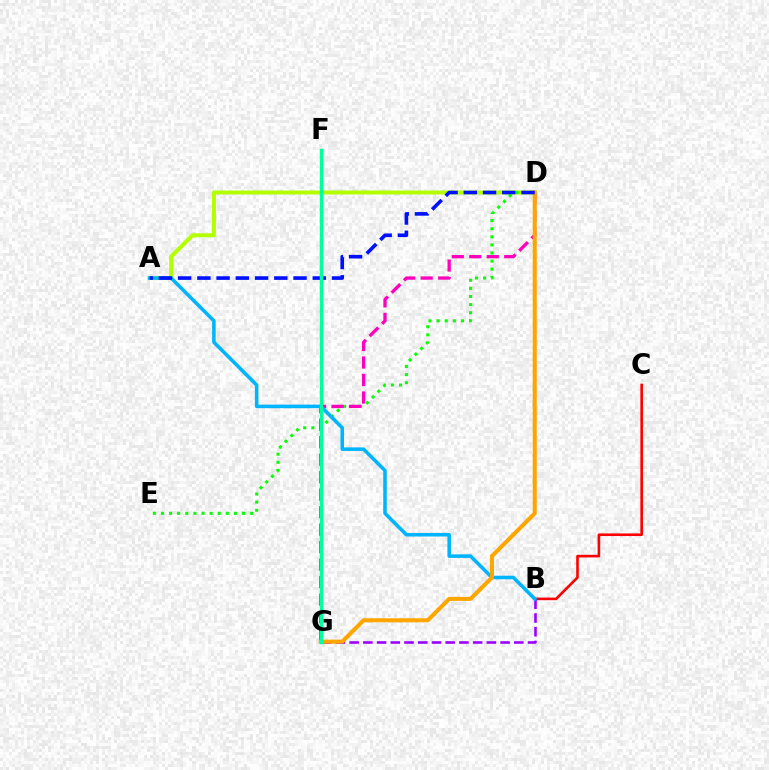{('B', 'C'): [{'color': '#ff0000', 'line_style': 'solid', 'thickness': 1.88}], ('B', 'G'): [{'color': '#9b00ff', 'line_style': 'dashed', 'thickness': 1.86}], ('A', 'D'): [{'color': '#b3ff00', 'line_style': 'solid', 'thickness': 2.87}, {'color': '#0010ff', 'line_style': 'dashed', 'thickness': 2.61}], ('D', 'E'): [{'color': '#08ff00', 'line_style': 'dotted', 'thickness': 2.2}], ('D', 'G'): [{'color': '#ff00bd', 'line_style': 'dashed', 'thickness': 2.38}, {'color': '#ffa500', 'line_style': 'solid', 'thickness': 2.91}], ('A', 'B'): [{'color': '#00b5ff', 'line_style': 'solid', 'thickness': 2.56}], ('F', 'G'): [{'color': '#00ff9d', 'line_style': 'solid', 'thickness': 2.43}]}